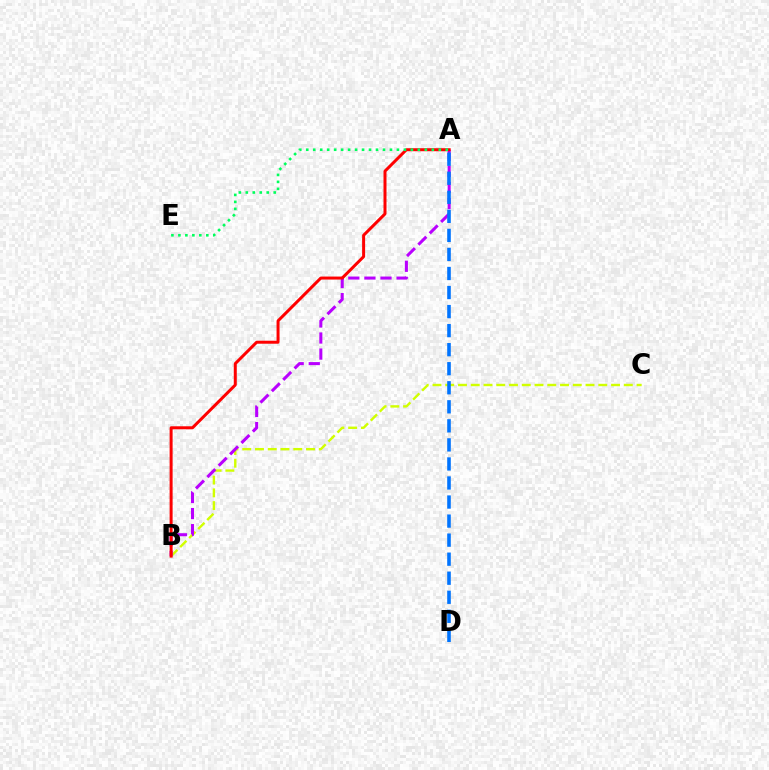{('B', 'C'): [{'color': '#d1ff00', 'line_style': 'dashed', 'thickness': 1.73}], ('A', 'B'): [{'color': '#b900ff', 'line_style': 'dashed', 'thickness': 2.18}, {'color': '#ff0000', 'line_style': 'solid', 'thickness': 2.16}], ('A', 'E'): [{'color': '#00ff5c', 'line_style': 'dotted', 'thickness': 1.9}], ('A', 'D'): [{'color': '#0074ff', 'line_style': 'dashed', 'thickness': 2.59}]}